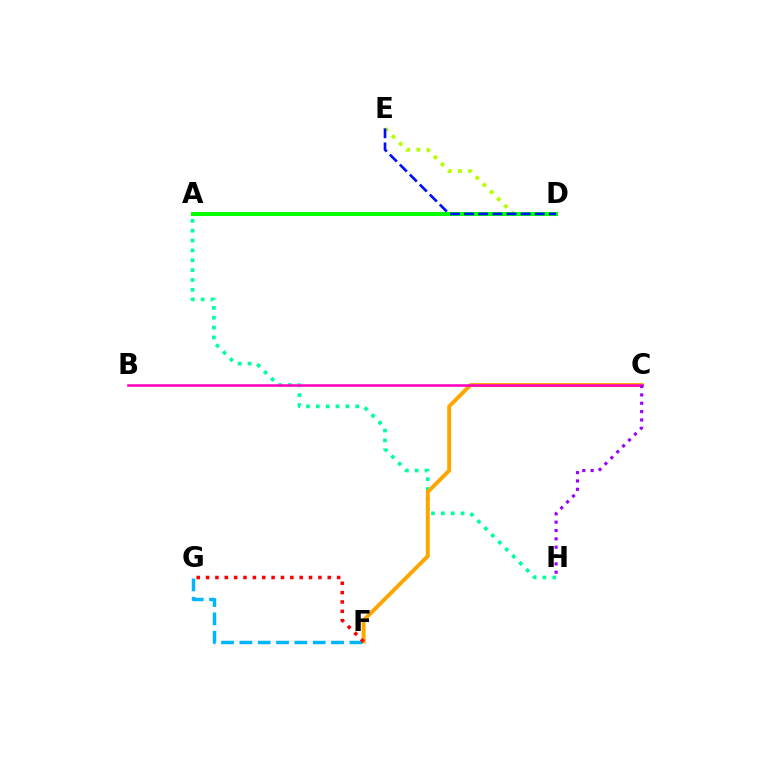{('D', 'E'): [{'color': '#b3ff00', 'line_style': 'dotted', 'thickness': 2.74}, {'color': '#0010ff', 'line_style': 'dashed', 'thickness': 1.92}], ('A', 'H'): [{'color': '#00ff9d', 'line_style': 'dotted', 'thickness': 2.68}], ('A', 'D'): [{'color': '#08ff00', 'line_style': 'solid', 'thickness': 2.93}], ('C', 'F'): [{'color': '#ffa500', 'line_style': 'solid', 'thickness': 2.83}], ('B', 'C'): [{'color': '#ff00bd', 'line_style': 'solid', 'thickness': 1.84}], ('F', 'G'): [{'color': '#00b5ff', 'line_style': 'dashed', 'thickness': 2.49}, {'color': '#ff0000', 'line_style': 'dotted', 'thickness': 2.54}], ('C', 'H'): [{'color': '#9b00ff', 'line_style': 'dotted', 'thickness': 2.27}]}